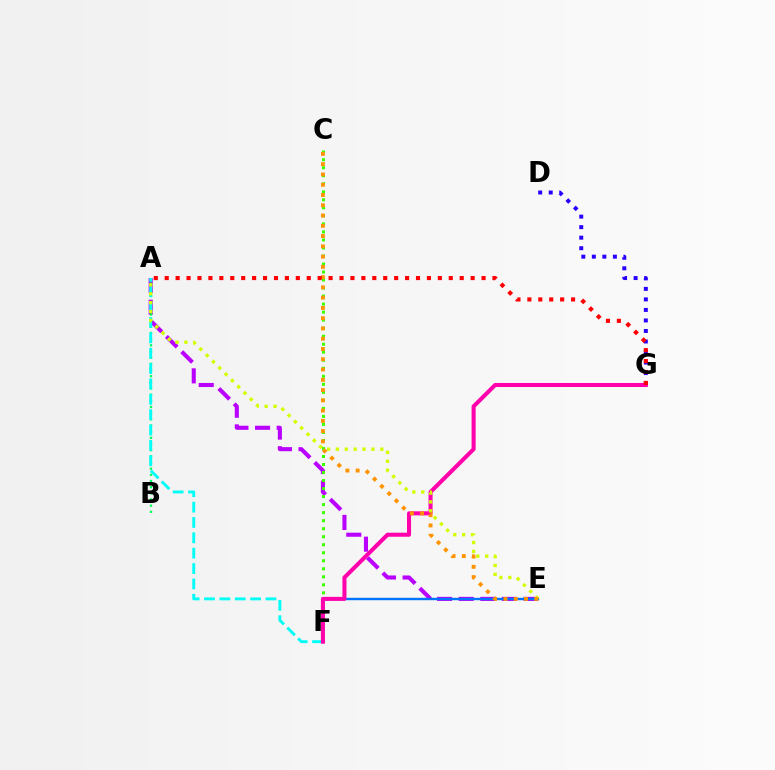{('A', 'E'): [{'color': '#b900ff', 'line_style': 'dashed', 'thickness': 2.94}, {'color': '#d1ff00', 'line_style': 'dotted', 'thickness': 2.42}], ('D', 'G'): [{'color': '#2500ff', 'line_style': 'dotted', 'thickness': 2.86}], ('E', 'F'): [{'color': '#0074ff', 'line_style': 'solid', 'thickness': 1.72}], ('A', 'B'): [{'color': '#00ff5c', 'line_style': 'dotted', 'thickness': 1.68}], ('C', 'F'): [{'color': '#3dff00', 'line_style': 'dotted', 'thickness': 2.18}], ('A', 'F'): [{'color': '#00fff6', 'line_style': 'dashed', 'thickness': 2.09}], ('F', 'G'): [{'color': '#ff00ac', 'line_style': 'solid', 'thickness': 2.91}], ('C', 'E'): [{'color': '#ff9400', 'line_style': 'dotted', 'thickness': 2.79}], ('A', 'G'): [{'color': '#ff0000', 'line_style': 'dotted', 'thickness': 2.97}]}